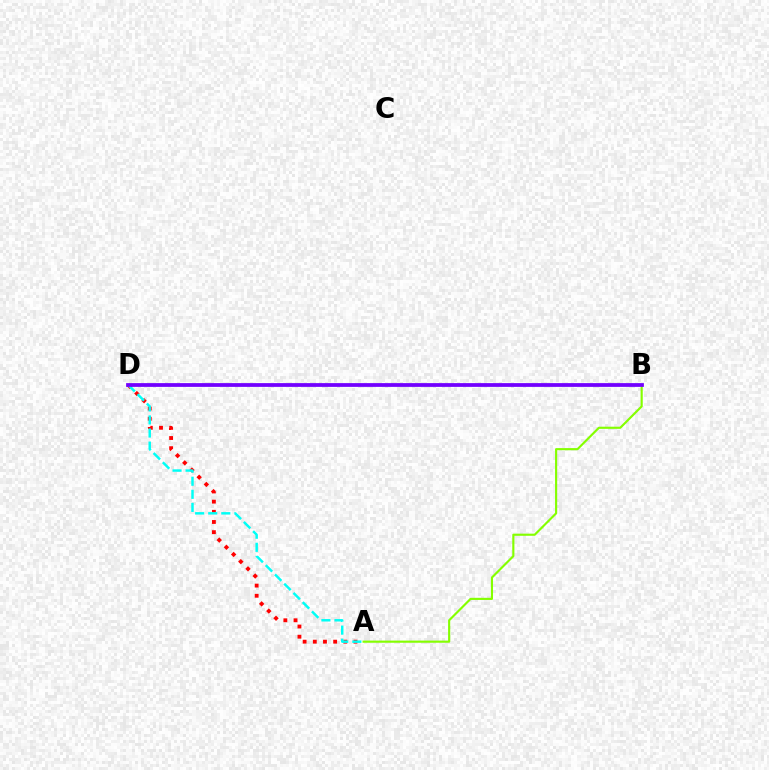{('A', 'D'): [{'color': '#ff0000', 'line_style': 'dotted', 'thickness': 2.76}, {'color': '#00fff6', 'line_style': 'dashed', 'thickness': 1.78}], ('A', 'B'): [{'color': '#84ff00', 'line_style': 'solid', 'thickness': 1.54}], ('B', 'D'): [{'color': '#7200ff', 'line_style': 'solid', 'thickness': 2.71}]}